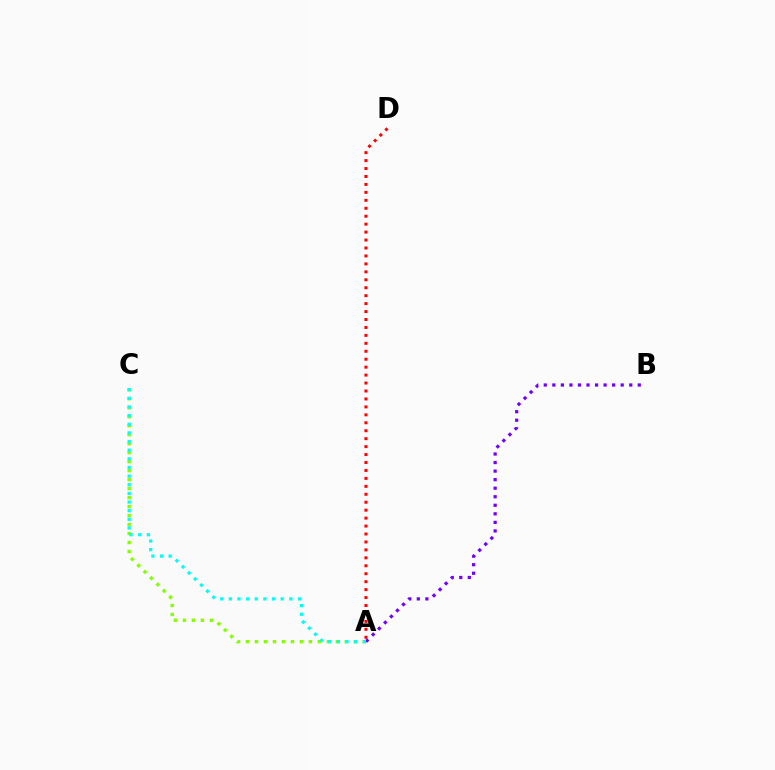{('A', 'C'): [{'color': '#84ff00', 'line_style': 'dotted', 'thickness': 2.44}, {'color': '#00fff6', 'line_style': 'dotted', 'thickness': 2.35}], ('A', 'B'): [{'color': '#7200ff', 'line_style': 'dotted', 'thickness': 2.32}], ('A', 'D'): [{'color': '#ff0000', 'line_style': 'dotted', 'thickness': 2.16}]}